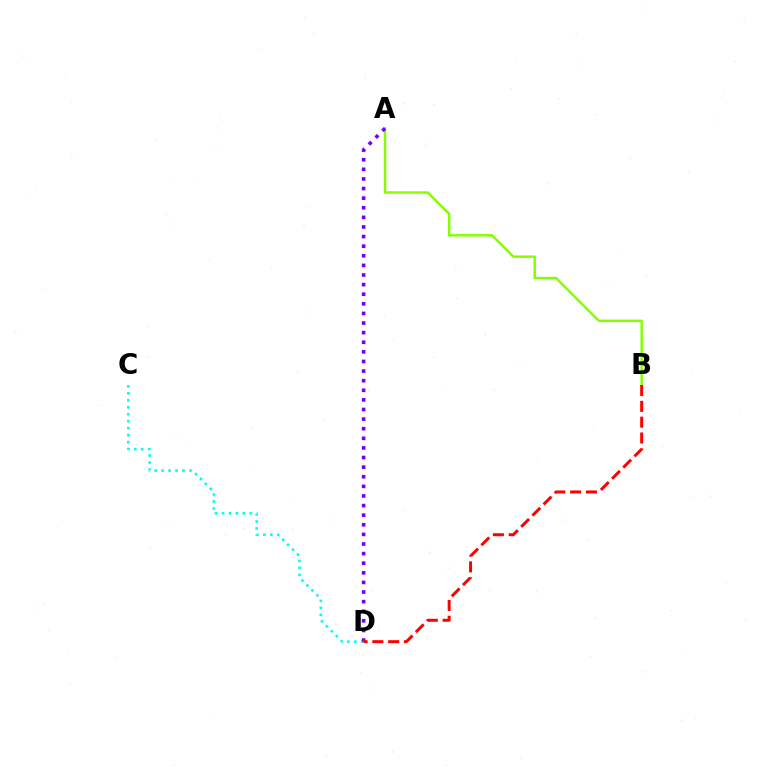{('C', 'D'): [{'color': '#00fff6', 'line_style': 'dotted', 'thickness': 1.89}], ('A', 'B'): [{'color': '#84ff00', 'line_style': 'solid', 'thickness': 1.77}], ('A', 'D'): [{'color': '#7200ff', 'line_style': 'dotted', 'thickness': 2.61}], ('B', 'D'): [{'color': '#ff0000', 'line_style': 'dashed', 'thickness': 2.15}]}